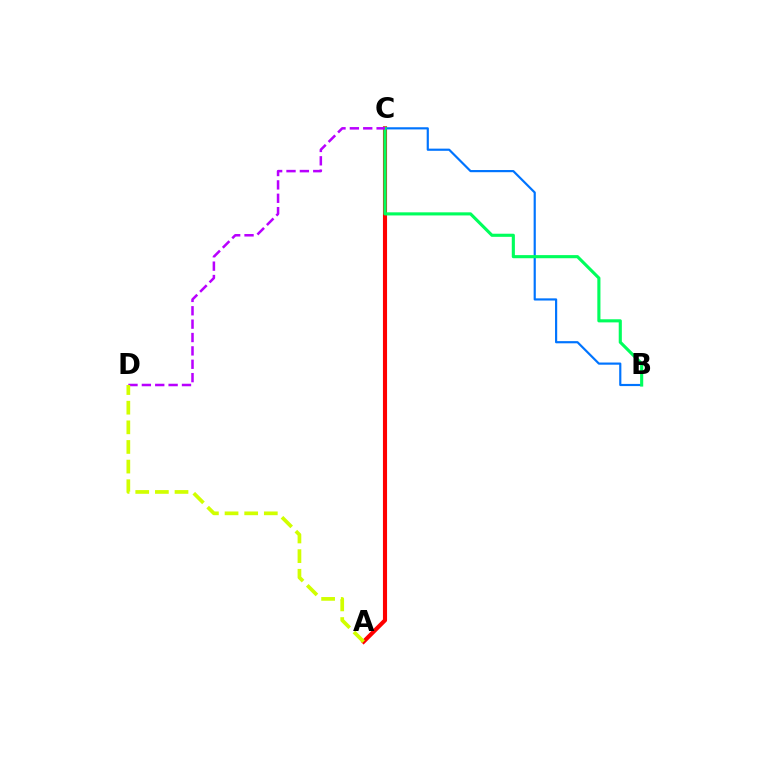{('A', 'C'): [{'color': '#ff0000', 'line_style': 'solid', 'thickness': 2.96}], ('B', 'C'): [{'color': '#0074ff', 'line_style': 'solid', 'thickness': 1.57}, {'color': '#00ff5c', 'line_style': 'solid', 'thickness': 2.24}], ('C', 'D'): [{'color': '#b900ff', 'line_style': 'dashed', 'thickness': 1.82}], ('A', 'D'): [{'color': '#d1ff00', 'line_style': 'dashed', 'thickness': 2.67}]}